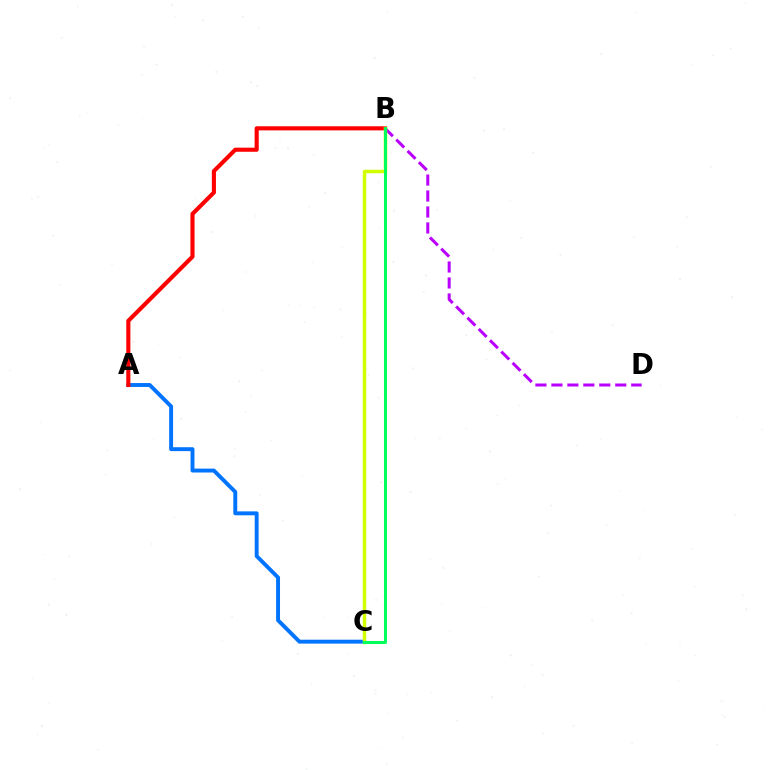{('A', 'C'): [{'color': '#0074ff', 'line_style': 'solid', 'thickness': 2.81}], ('B', 'D'): [{'color': '#b900ff', 'line_style': 'dashed', 'thickness': 2.17}], ('A', 'B'): [{'color': '#ff0000', 'line_style': 'solid', 'thickness': 2.96}], ('B', 'C'): [{'color': '#d1ff00', 'line_style': 'solid', 'thickness': 2.51}, {'color': '#00ff5c', 'line_style': 'solid', 'thickness': 2.18}]}